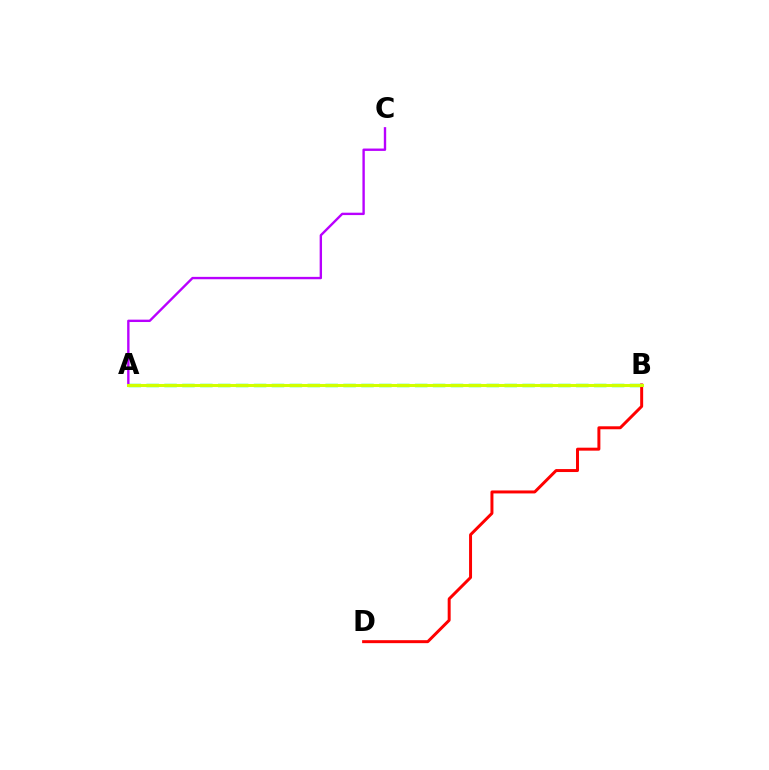{('A', 'B'): [{'color': '#00ff5c', 'line_style': 'dashed', 'thickness': 2.43}, {'color': '#0074ff', 'line_style': 'solid', 'thickness': 1.96}, {'color': '#d1ff00', 'line_style': 'solid', 'thickness': 2.2}], ('B', 'D'): [{'color': '#ff0000', 'line_style': 'solid', 'thickness': 2.14}], ('A', 'C'): [{'color': '#b900ff', 'line_style': 'solid', 'thickness': 1.71}]}